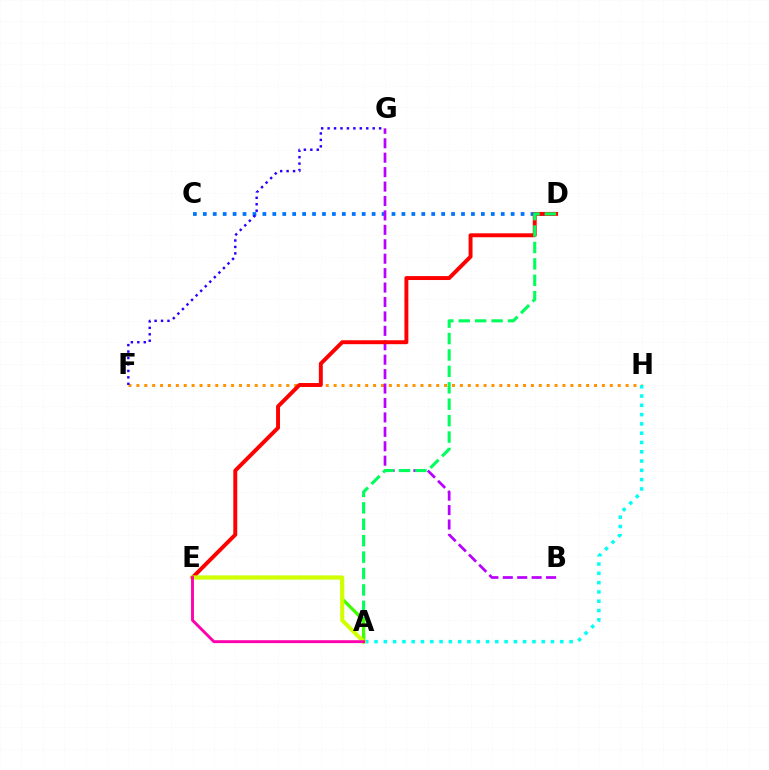{('C', 'D'): [{'color': '#0074ff', 'line_style': 'dotted', 'thickness': 2.7}], ('F', 'H'): [{'color': '#ff9400', 'line_style': 'dotted', 'thickness': 2.14}], ('B', 'G'): [{'color': '#b900ff', 'line_style': 'dashed', 'thickness': 1.96}], ('A', 'H'): [{'color': '#00fff6', 'line_style': 'dotted', 'thickness': 2.52}], ('D', 'E'): [{'color': '#ff0000', 'line_style': 'solid', 'thickness': 2.83}], ('A', 'D'): [{'color': '#00ff5c', 'line_style': 'dashed', 'thickness': 2.23}], ('A', 'E'): [{'color': '#3dff00', 'line_style': 'solid', 'thickness': 2.33}, {'color': '#d1ff00', 'line_style': 'solid', 'thickness': 2.94}, {'color': '#ff00ac', 'line_style': 'solid', 'thickness': 2.08}], ('F', 'G'): [{'color': '#2500ff', 'line_style': 'dotted', 'thickness': 1.75}]}